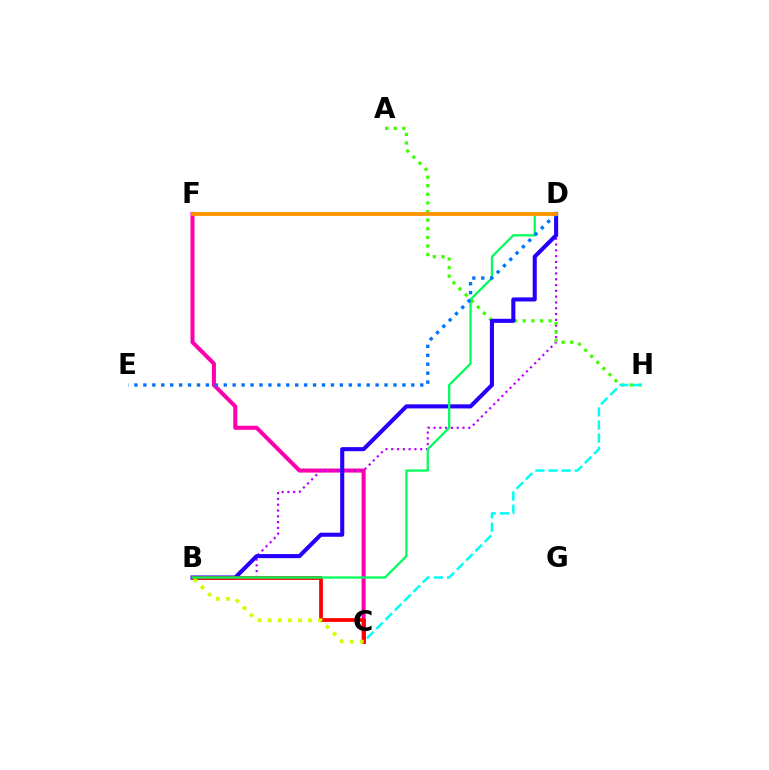{('C', 'F'): [{'color': '#ff00ac', 'line_style': 'solid', 'thickness': 2.92}], ('B', 'D'): [{'color': '#b900ff', 'line_style': 'dotted', 'thickness': 1.57}, {'color': '#2500ff', 'line_style': 'solid', 'thickness': 2.94}, {'color': '#00ff5c', 'line_style': 'solid', 'thickness': 1.63}], ('A', 'H'): [{'color': '#3dff00', 'line_style': 'dotted', 'thickness': 2.34}], ('C', 'H'): [{'color': '#00fff6', 'line_style': 'dashed', 'thickness': 1.79}], ('B', 'C'): [{'color': '#ff0000', 'line_style': 'solid', 'thickness': 2.69}, {'color': '#d1ff00', 'line_style': 'dotted', 'thickness': 2.74}], ('D', 'E'): [{'color': '#0074ff', 'line_style': 'dotted', 'thickness': 2.43}], ('D', 'F'): [{'color': '#ff9400', 'line_style': 'solid', 'thickness': 2.74}]}